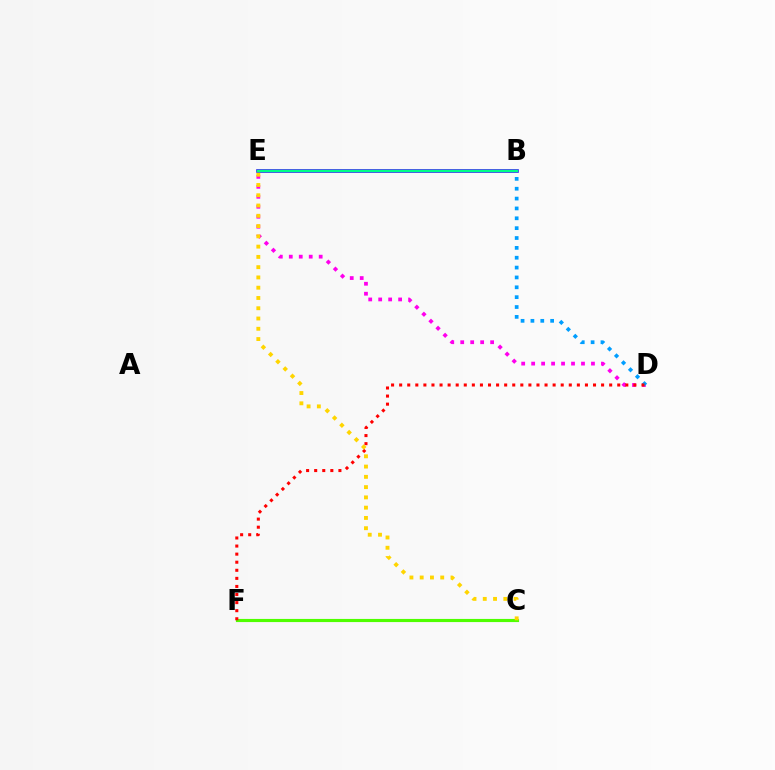{('D', 'E'): [{'color': '#ff00ed', 'line_style': 'dotted', 'thickness': 2.71}], ('C', 'F'): [{'color': '#4fff00', 'line_style': 'solid', 'thickness': 2.26}], ('B', 'D'): [{'color': '#009eff', 'line_style': 'dotted', 'thickness': 2.68}], ('B', 'E'): [{'color': '#3700ff', 'line_style': 'solid', 'thickness': 2.59}, {'color': '#00ff86', 'line_style': 'solid', 'thickness': 1.78}], ('D', 'F'): [{'color': '#ff0000', 'line_style': 'dotted', 'thickness': 2.19}], ('C', 'E'): [{'color': '#ffd500', 'line_style': 'dotted', 'thickness': 2.79}]}